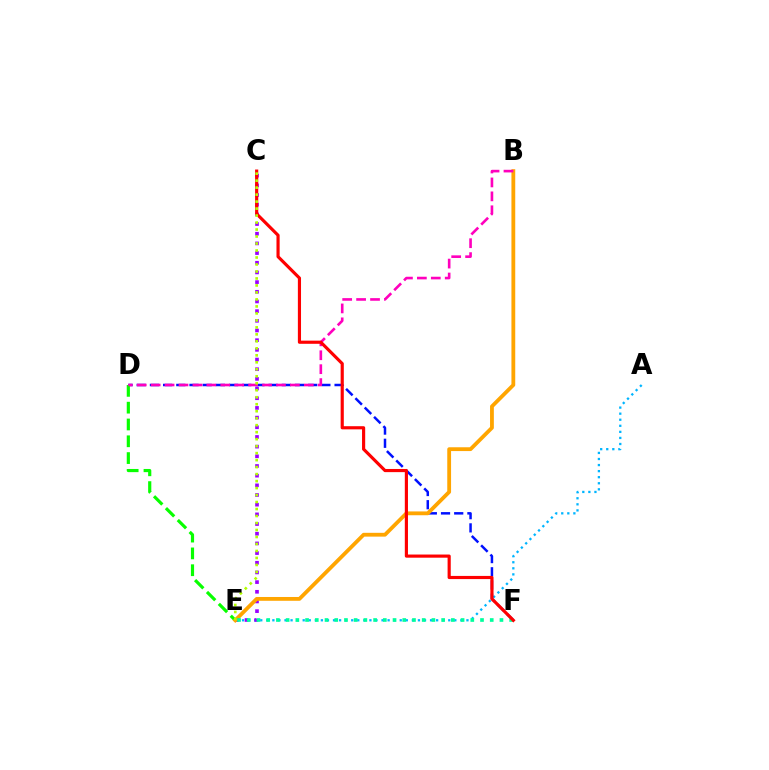{('A', 'E'): [{'color': '#00b5ff', 'line_style': 'dotted', 'thickness': 1.65}], ('C', 'E'): [{'color': '#9b00ff', 'line_style': 'dotted', 'thickness': 2.63}, {'color': '#b3ff00', 'line_style': 'dotted', 'thickness': 1.9}], ('D', 'F'): [{'color': '#0010ff', 'line_style': 'dashed', 'thickness': 1.79}], ('D', 'E'): [{'color': '#08ff00', 'line_style': 'dashed', 'thickness': 2.28}], ('B', 'E'): [{'color': '#ffa500', 'line_style': 'solid', 'thickness': 2.74}], ('E', 'F'): [{'color': '#00ff9d', 'line_style': 'dotted', 'thickness': 2.64}], ('B', 'D'): [{'color': '#ff00bd', 'line_style': 'dashed', 'thickness': 1.89}], ('C', 'F'): [{'color': '#ff0000', 'line_style': 'solid', 'thickness': 2.27}]}